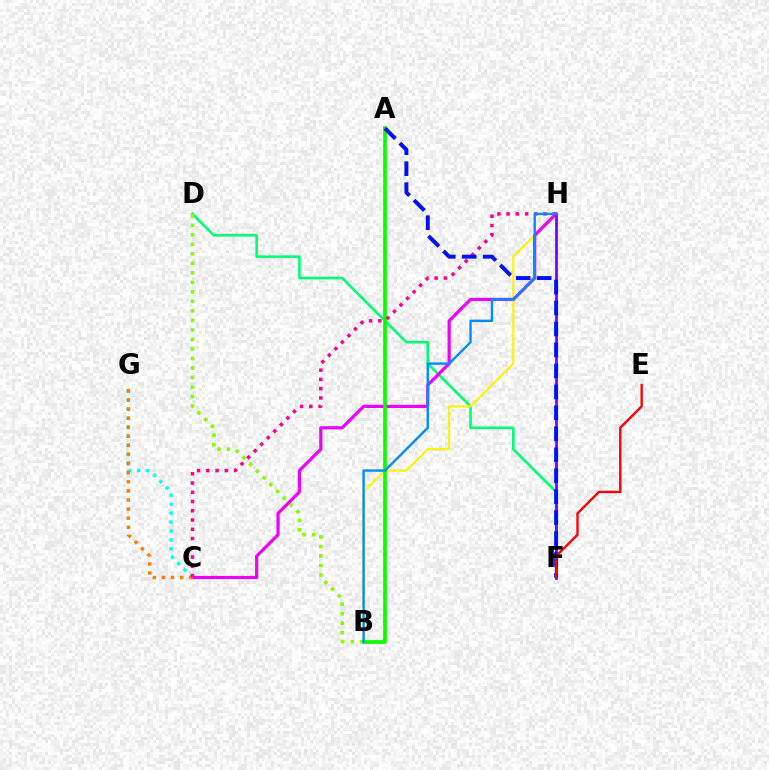{('D', 'F'): [{'color': '#00ff74', 'line_style': 'solid', 'thickness': 1.88}], ('B', 'H'): [{'color': '#fcf500', 'line_style': 'solid', 'thickness': 1.52}, {'color': '#008cff', 'line_style': 'solid', 'thickness': 1.71}], ('B', 'D'): [{'color': '#84ff00', 'line_style': 'dotted', 'thickness': 2.58}], ('F', 'H'): [{'color': '#7200ff', 'line_style': 'solid', 'thickness': 1.95}], ('C', 'H'): [{'color': '#ee00ff', 'line_style': 'solid', 'thickness': 2.29}, {'color': '#ff0094', 'line_style': 'dotted', 'thickness': 2.51}], ('C', 'G'): [{'color': '#00fff6', 'line_style': 'dotted', 'thickness': 2.43}, {'color': '#ff7c00', 'line_style': 'dotted', 'thickness': 2.47}], ('A', 'B'): [{'color': '#08ff00', 'line_style': 'solid', 'thickness': 2.66}], ('A', 'F'): [{'color': '#0010ff', 'line_style': 'dashed', 'thickness': 2.85}], ('E', 'F'): [{'color': '#ff0000', 'line_style': 'solid', 'thickness': 1.7}]}